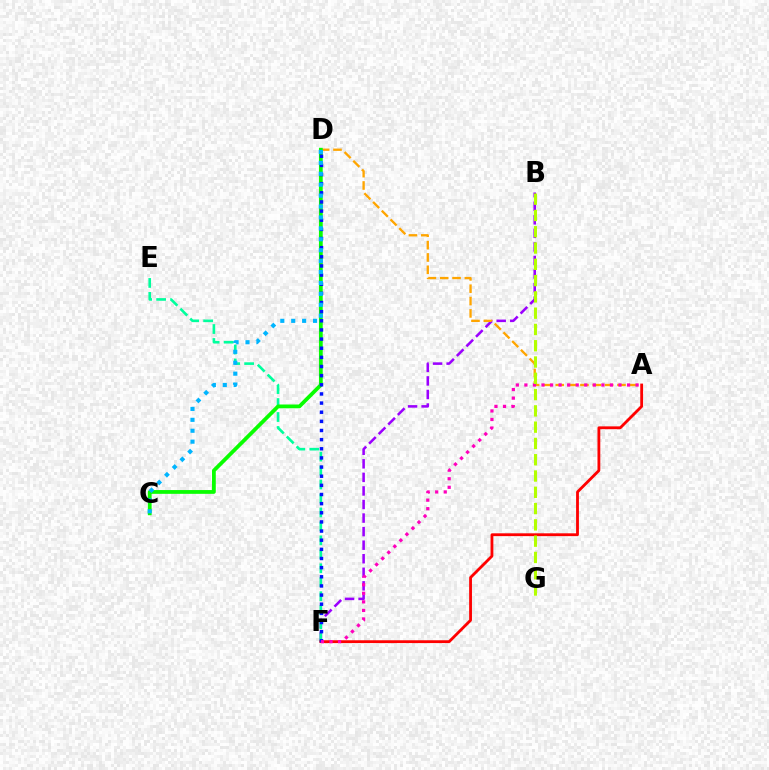{('B', 'F'): [{'color': '#9b00ff', 'line_style': 'dashed', 'thickness': 1.84}], ('A', 'D'): [{'color': '#ffa500', 'line_style': 'dashed', 'thickness': 1.68}], ('E', 'F'): [{'color': '#00ff9d', 'line_style': 'dashed', 'thickness': 1.9}], ('A', 'F'): [{'color': '#ff0000', 'line_style': 'solid', 'thickness': 2.03}, {'color': '#ff00bd', 'line_style': 'dotted', 'thickness': 2.32}], ('C', 'D'): [{'color': '#08ff00', 'line_style': 'solid', 'thickness': 2.72}, {'color': '#00b5ff', 'line_style': 'dotted', 'thickness': 2.97}], ('D', 'F'): [{'color': '#0010ff', 'line_style': 'dotted', 'thickness': 2.48}], ('B', 'G'): [{'color': '#b3ff00', 'line_style': 'dashed', 'thickness': 2.21}]}